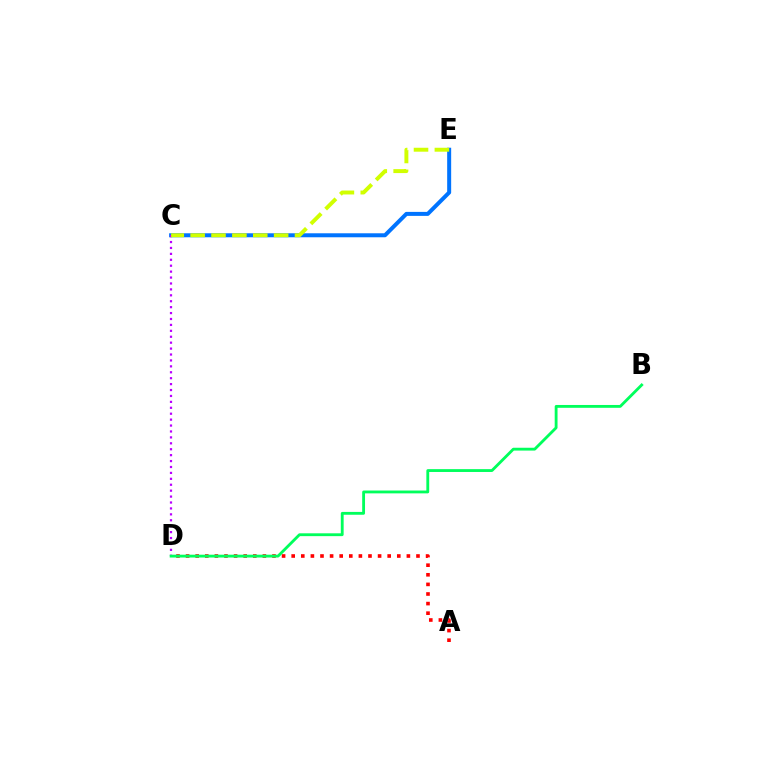{('A', 'D'): [{'color': '#ff0000', 'line_style': 'dotted', 'thickness': 2.61}], ('C', 'E'): [{'color': '#0074ff', 'line_style': 'solid', 'thickness': 2.88}, {'color': '#d1ff00', 'line_style': 'dashed', 'thickness': 2.84}], ('C', 'D'): [{'color': '#b900ff', 'line_style': 'dotted', 'thickness': 1.61}], ('B', 'D'): [{'color': '#00ff5c', 'line_style': 'solid', 'thickness': 2.04}]}